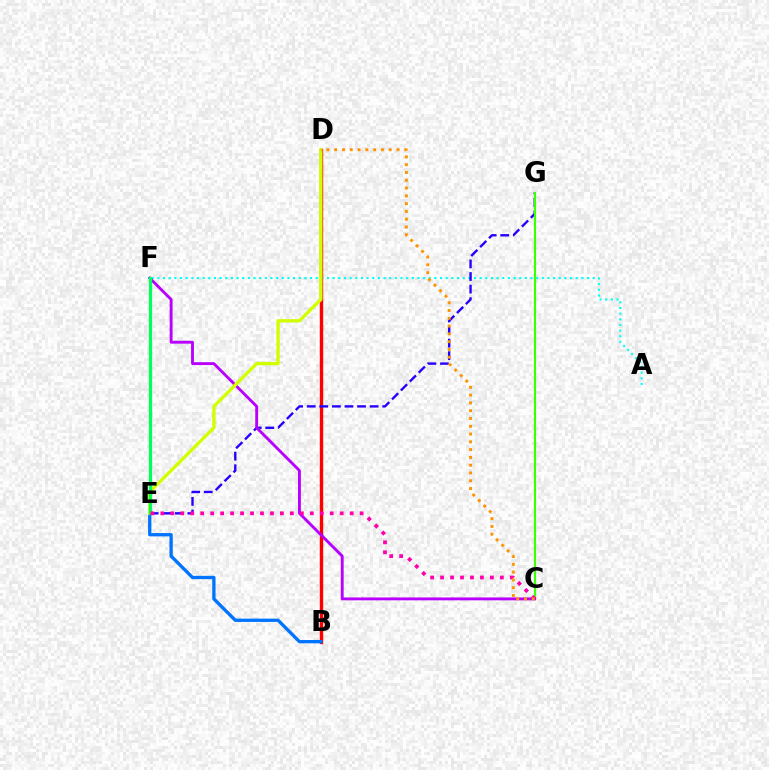{('A', 'F'): [{'color': '#00fff6', 'line_style': 'dotted', 'thickness': 1.54}], ('B', 'D'): [{'color': '#ff0000', 'line_style': 'solid', 'thickness': 2.43}], ('E', 'G'): [{'color': '#2500ff', 'line_style': 'dashed', 'thickness': 1.71}], ('C', 'G'): [{'color': '#3dff00', 'line_style': 'solid', 'thickness': 1.54}], ('B', 'E'): [{'color': '#0074ff', 'line_style': 'solid', 'thickness': 2.39}], ('C', 'F'): [{'color': '#b900ff', 'line_style': 'solid', 'thickness': 2.06}], ('D', 'E'): [{'color': '#d1ff00', 'line_style': 'solid', 'thickness': 2.4}], ('E', 'F'): [{'color': '#00ff5c', 'line_style': 'solid', 'thickness': 2.34}], ('C', 'E'): [{'color': '#ff00ac', 'line_style': 'dotted', 'thickness': 2.71}], ('C', 'D'): [{'color': '#ff9400', 'line_style': 'dotted', 'thickness': 2.12}]}